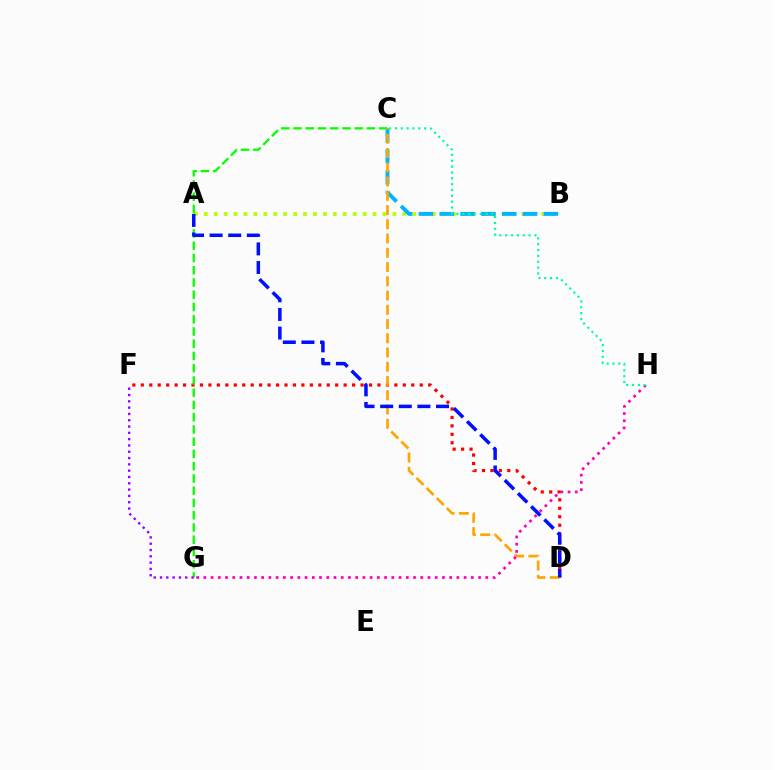{('A', 'B'): [{'color': '#b3ff00', 'line_style': 'dotted', 'thickness': 2.7}], ('B', 'C'): [{'color': '#00b5ff', 'line_style': 'dashed', 'thickness': 2.83}], ('D', 'F'): [{'color': '#ff0000', 'line_style': 'dotted', 'thickness': 2.3}], ('C', 'G'): [{'color': '#08ff00', 'line_style': 'dashed', 'thickness': 1.66}], ('C', 'D'): [{'color': '#ffa500', 'line_style': 'dashed', 'thickness': 1.94}], ('G', 'H'): [{'color': '#ff00bd', 'line_style': 'dotted', 'thickness': 1.96}], ('F', 'G'): [{'color': '#9b00ff', 'line_style': 'dotted', 'thickness': 1.71}], ('C', 'H'): [{'color': '#00ff9d', 'line_style': 'dotted', 'thickness': 1.59}], ('A', 'D'): [{'color': '#0010ff', 'line_style': 'dashed', 'thickness': 2.53}]}